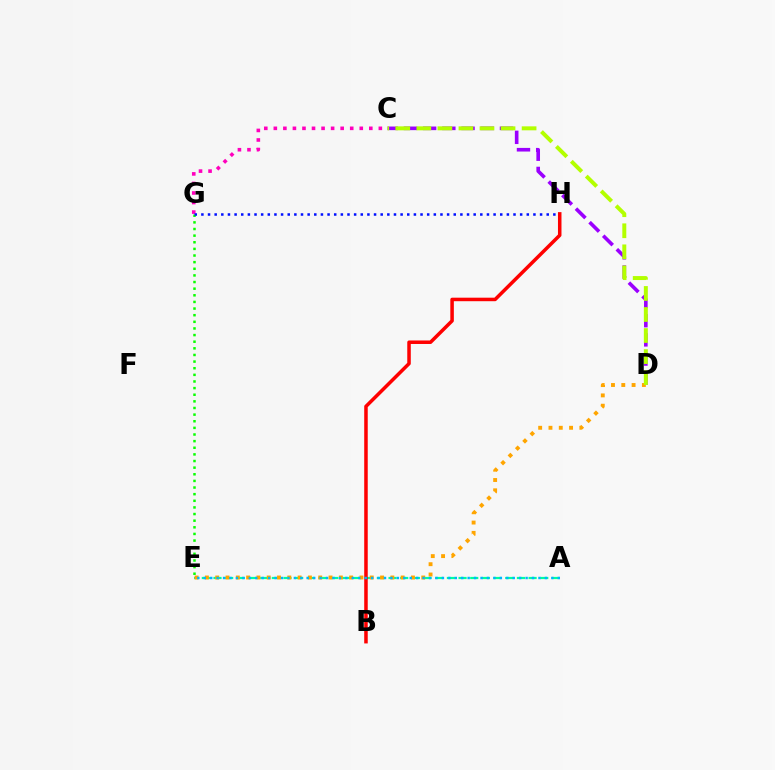{('A', 'E'): [{'color': '#00ff9d', 'line_style': 'dashed', 'thickness': 1.59}, {'color': '#00b5ff', 'line_style': 'dotted', 'thickness': 1.75}], ('C', 'G'): [{'color': '#ff00bd', 'line_style': 'dotted', 'thickness': 2.59}], ('D', 'E'): [{'color': '#ffa500', 'line_style': 'dotted', 'thickness': 2.8}], ('C', 'D'): [{'color': '#9b00ff', 'line_style': 'dashed', 'thickness': 2.61}, {'color': '#b3ff00', 'line_style': 'dashed', 'thickness': 2.86}], ('E', 'G'): [{'color': '#08ff00', 'line_style': 'dotted', 'thickness': 1.8}], ('G', 'H'): [{'color': '#0010ff', 'line_style': 'dotted', 'thickness': 1.8}], ('B', 'H'): [{'color': '#ff0000', 'line_style': 'solid', 'thickness': 2.53}]}